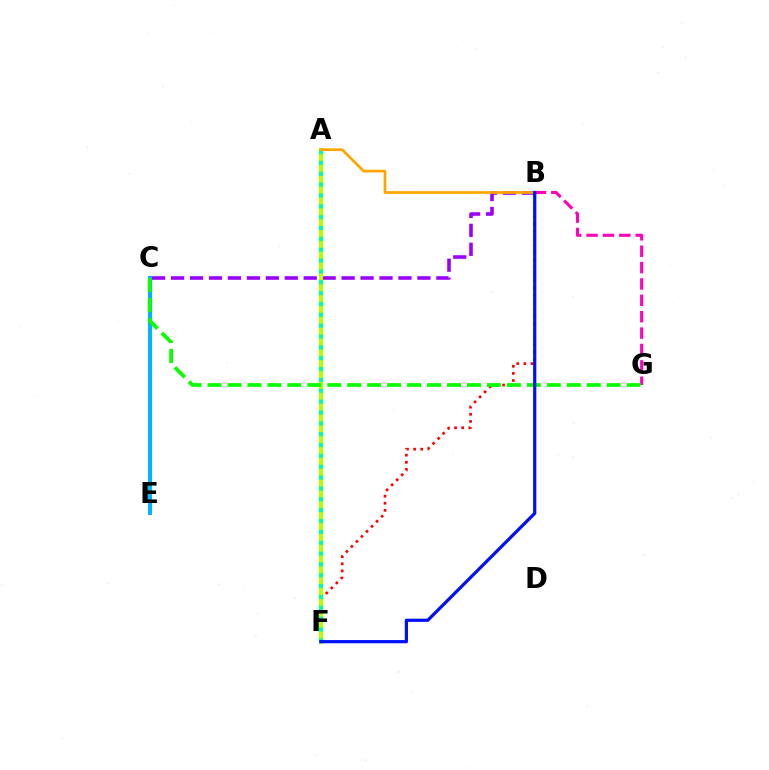{('B', 'F'): [{'color': '#ff0000', 'line_style': 'dotted', 'thickness': 1.93}, {'color': '#0010ff', 'line_style': 'solid', 'thickness': 2.31}], ('B', 'C'): [{'color': '#9b00ff', 'line_style': 'dashed', 'thickness': 2.57}], ('B', 'G'): [{'color': '#ff00bd', 'line_style': 'dashed', 'thickness': 2.23}], ('A', 'F'): [{'color': '#b3ff00', 'line_style': 'solid', 'thickness': 2.98}, {'color': '#00ff9d', 'line_style': 'dotted', 'thickness': 2.95}], ('A', 'B'): [{'color': '#ffa500', 'line_style': 'solid', 'thickness': 1.95}], ('C', 'E'): [{'color': '#00b5ff', 'line_style': 'solid', 'thickness': 2.87}], ('C', 'G'): [{'color': '#08ff00', 'line_style': 'dashed', 'thickness': 2.71}]}